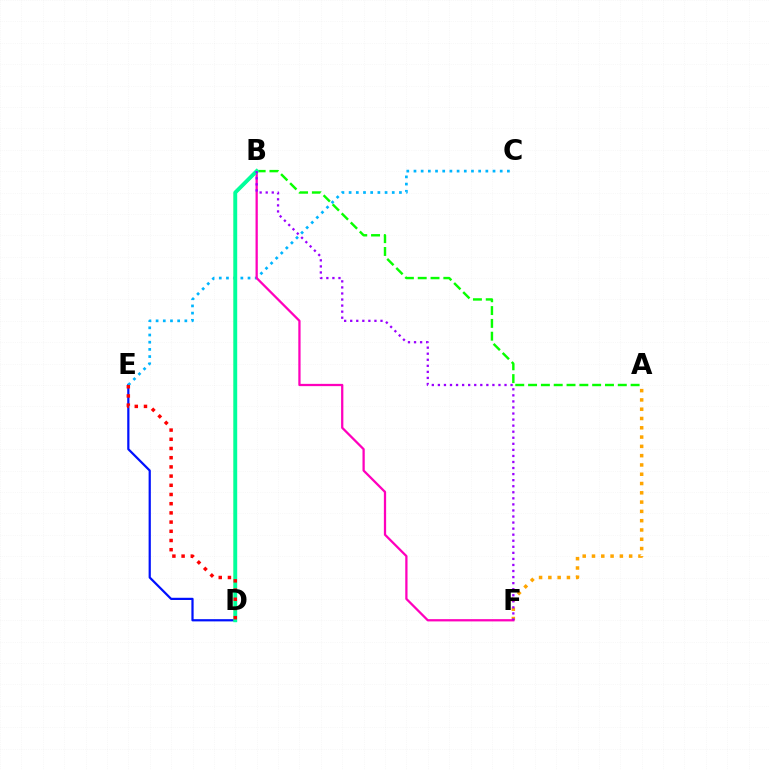{('A', 'B'): [{'color': '#08ff00', 'line_style': 'dashed', 'thickness': 1.74}], ('D', 'E'): [{'color': '#0010ff', 'line_style': 'solid', 'thickness': 1.6}, {'color': '#ff0000', 'line_style': 'dotted', 'thickness': 2.5}], ('C', 'E'): [{'color': '#00b5ff', 'line_style': 'dotted', 'thickness': 1.95}], ('A', 'F'): [{'color': '#ffa500', 'line_style': 'dotted', 'thickness': 2.52}], ('B', 'F'): [{'color': '#ff00bd', 'line_style': 'solid', 'thickness': 1.63}, {'color': '#9b00ff', 'line_style': 'dotted', 'thickness': 1.65}], ('B', 'D'): [{'color': '#b3ff00', 'line_style': 'solid', 'thickness': 2.16}, {'color': '#00ff9d', 'line_style': 'solid', 'thickness': 2.78}]}